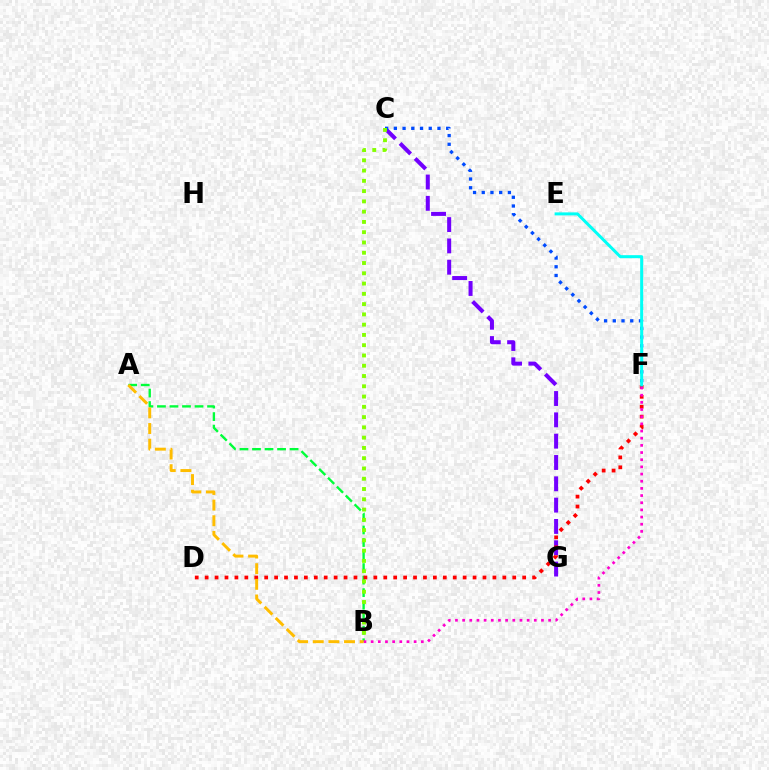{('C', 'G'): [{'color': '#7200ff', 'line_style': 'dashed', 'thickness': 2.9}], ('C', 'F'): [{'color': '#004bff', 'line_style': 'dotted', 'thickness': 2.37}], ('A', 'B'): [{'color': '#00ff39', 'line_style': 'dashed', 'thickness': 1.7}, {'color': '#ffbd00', 'line_style': 'dashed', 'thickness': 2.12}], ('D', 'F'): [{'color': '#ff0000', 'line_style': 'dotted', 'thickness': 2.7}], ('B', 'C'): [{'color': '#84ff00', 'line_style': 'dotted', 'thickness': 2.79}], ('E', 'F'): [{'color': '#00fff6', 'line_style': 'solid', 'thickness': 2.16}], ('B', 'F'): [{'color': '#ff00cf', 'line_style': 'dotted', 'thickness': 1.95}]}